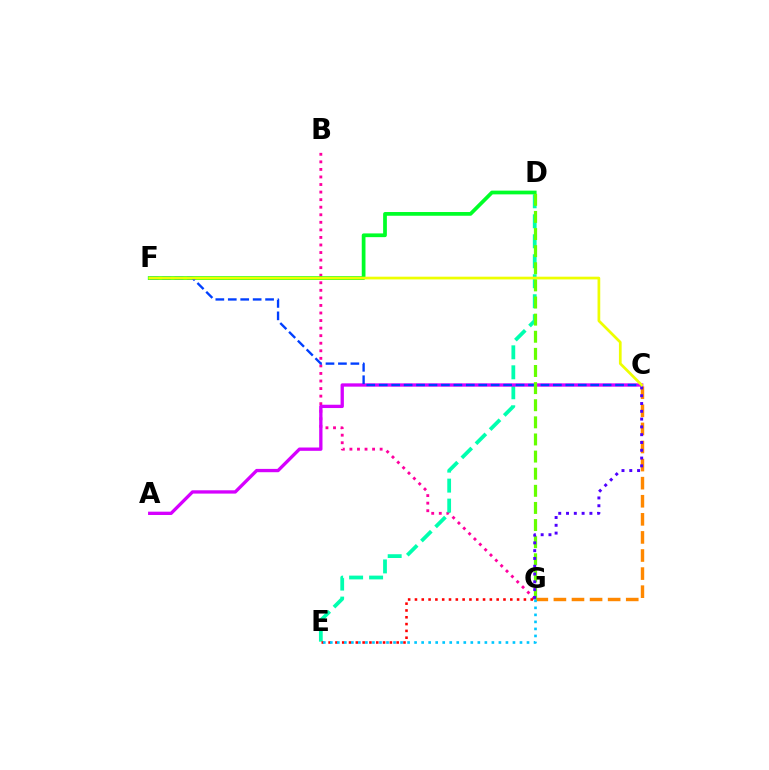{('B', 'G'): [{'color': '#ff00a0', 'line_style': 'dotted', 'thickness': 2.05}], ('D', 'E'): [{'color': '#00ffaf', 'line_style': 'dashed', 'thickness': 2.71}], ('D', 'F'): [{'color': '#00ff27', 'line_style': 'solid', 'thickness': 2.69}], ('C', 'G'): [{'color': '#ff8800', 'line_style': 'dashed', 'thickness': 2.46}, {'color': '#4f00ff', 'line_style': 'dotted', 'thickness': 2.12}], ('A', 'C'): [{'color': '#d600ff', 'line_style': 'solid', 'thickness': 2.38}], ('C', 'F'): [{'color': '#003fff', 'line_style': 'dashed', 'thickness': 1.69}, {'color': '#eeff00', 'line_style': 'solid', 'thickness': 1.96}], ('E', 'G'): [{'color': '#ff0000', 'line_style': 'dotted', 'thickness': 1.85}, {'color': '#00c7ff', 'line_style': 'dotted', 'thickness': 1.91}], ('D', 'G'): [{'color': '#66ff00', 'line_style': 'dashed', 'thickness': 2.33}]}